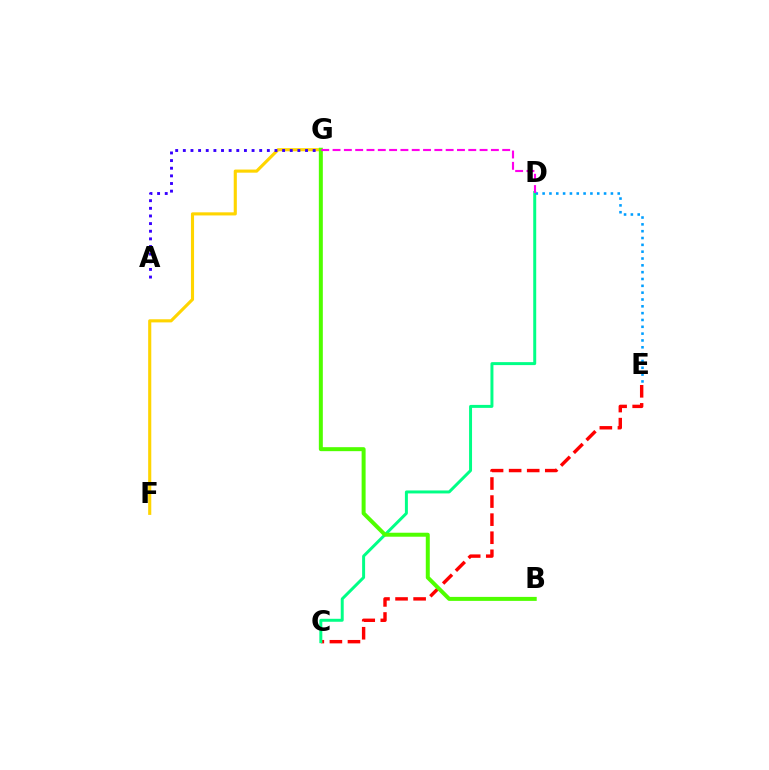{('C', 'E'): [{'color': '#ff0000', 'line_style': 'dashed', 'thickness': 2.46}], ('C', 'D'): [{'color': '#00ff86', 'line_style': 'solid', 'thickness': 2.14}], ('F', 'G'): [{'color': '#ffd500', 'line_style': 'solid', 'thickness': 2.25}], ('D', 'E'): [{'color': '#009eff', 'line_style': 'dotted', 'thickness': 1.86}], ('A', 'G'): [{'color': '#3700ff', 'line_style': 'dotted', 'thickness': 2.08}], ('B', 'G'): [{'color': '#4fff00', 'line_style': 'solid', 'thickness': 2.87}], ('D', 'G'): [{'color': '#ff00ed', 'line_style': 'dashed', 'thickness': 1.54}]}